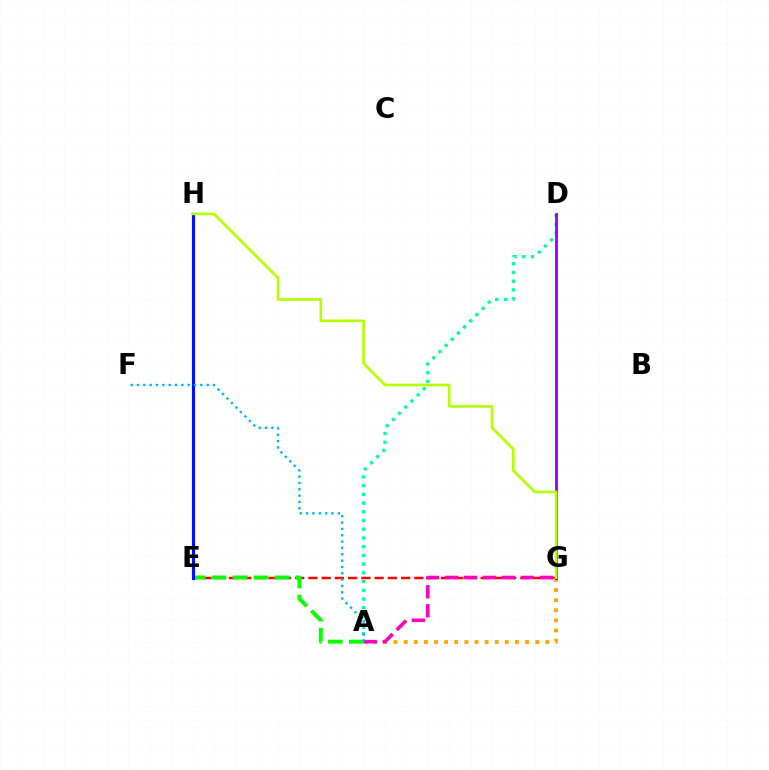{('E', 'G'): [{'color': '#ff0000', 'line_style': 'dashed', 'thickness': 1.8}], ('A', 'G'): [{'color': '#ffa500', 'line_style': 'dotted', 'thickness': 2.75}, {'color': '#ff00bd', 'line_style': 'dashed', 'thickness': 2.58}], ('A', 'E'): [{'color': '#08ff00', 'line_style': 'dashed', 'thickness': 2.85}], ('A', 'D'): [{'color': '#00ff9d', 'line_style': 'dotted', 'thickness': 2.37}], ('D', 'G'): [{'color': '#9b00ff', 'line_style': 'solid', 'thickness': 2.03}], ('E', 'H'): [{'color': '#0010ff', 'line_style': 'solid', 'thickness': 2.26}], ('G', 'H'): [{'color': '#b3ff00', 'line_style': 'solid', 'thickness': 1.91}], ('A', 'F'): [{'color': '#00b5ff', 'line_style': 'dotted', 'thickness': 1.72}]}